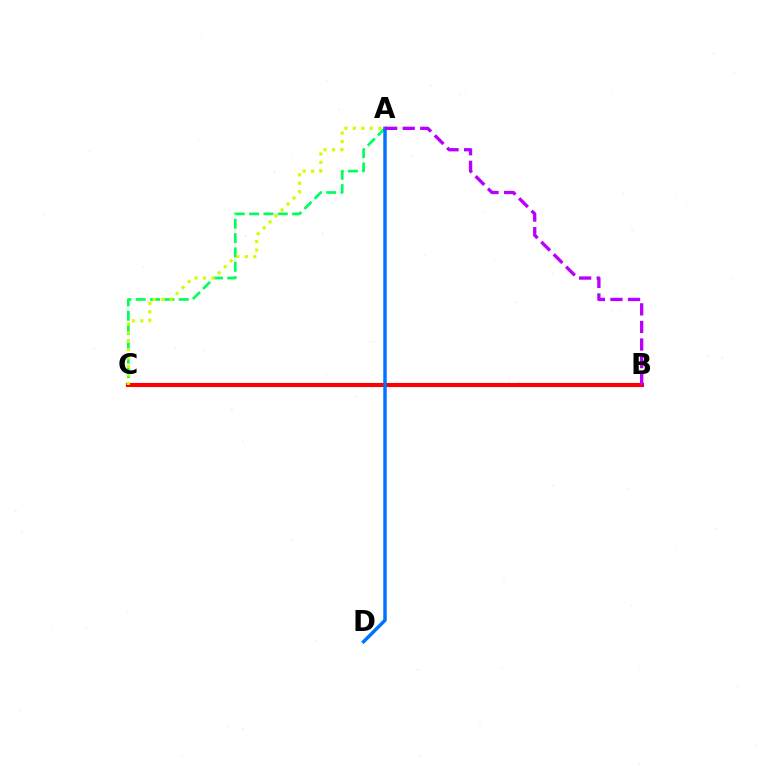{('A', 'C'): [{'color': '#00ff5c', 'line_style': 'dashed', 'thickness': 1.95}, {'color': '#d1ff00', 'line_style': 'dotted', 'thickness': 2.3}], ('B', 'C'): [{'color': '#ff0000', 'line_style': 'solid', 'thickness': 2.96}], ('A', 'D'): [{'color': '#0074ff', 'line_style': 'solid', 'thickness': 2.51}], ('A', 'B'): [{'color': '#b900ff', 'line_style': 'dashed', 'thickness': 2.39}]}